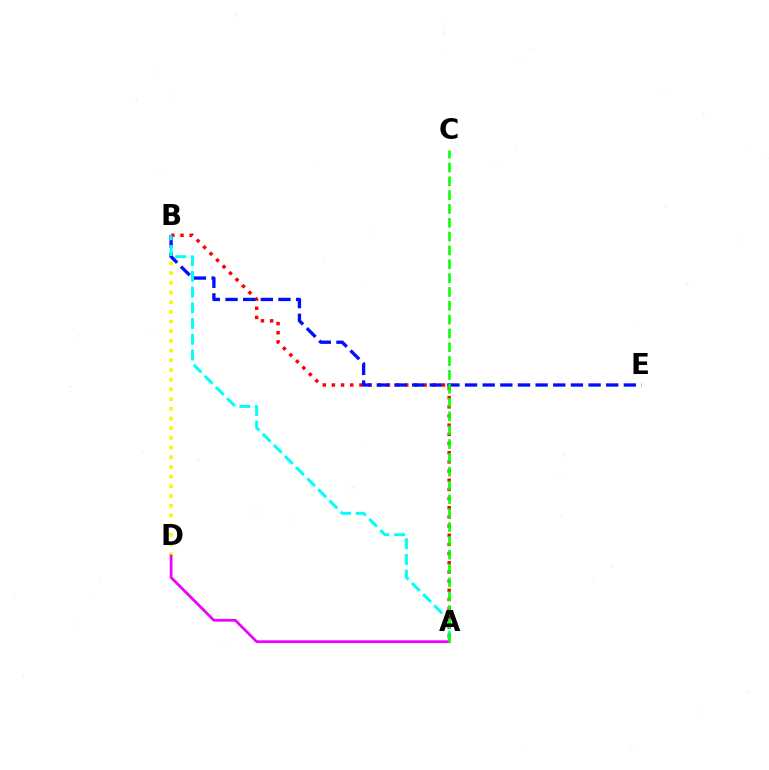{('B', 'D'): [{'color': '#fcf500', 'line_style': 'dotted', 'thickness': 2.63}], ('A', 'B'): [{'color': '#ff0000', 'line_style': 'dotted', 'thickness': 2.49}, {'color': '#00fff6', 'line_style': 'dashed', 'thickness': 2.14}], ('B', 'E'): [{'color': '#0010ff', 'line_style': 'dashed', 'thickness': 2.4}], ('A', 'D'): [{'color': '#ee00ff', 'line_style': 'solid', 'thickness': 1.97}], ('A', 'C'): [{'color': '#08ff00', 'line_style': 'dashed', 'thickness': 1.88}]}